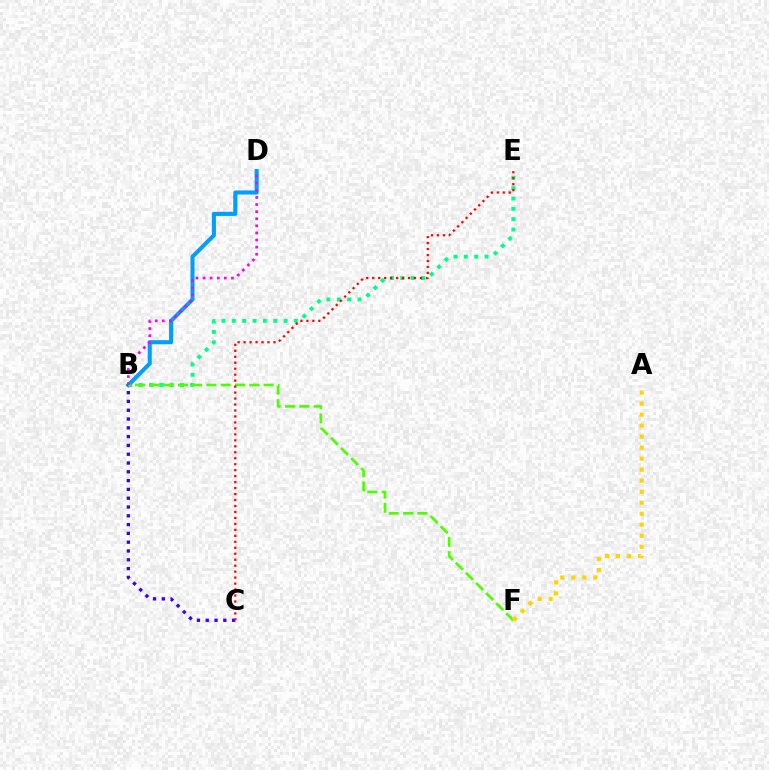{('B', 'E'): [{'color': '#00ff86', 'line_style': 'dotted', 'thickness': 2.81}], ('B', 'D'): [{'color': '#009eff', 'line_style': 'solid', 'thickness': 2.93}, {'color': '#ff00ed', 'line_style': 'dotted', 'thickness': 1.93}], ('B', 'C'): [{'color': '#3700ff', 'line_style': 'dotted', 'thickness': 2.39}], ('B', 'F'): [{'color': '#4fff00', 'line_style': 'dashed', 'thickness': 1.94}], ('A', 'F'): [{'color': '#ffd500', 'line_style': 'dotted', 'thickness': 2.99}], ('C', 'E'): [{'color': '#ff0000', 'line_style': 'dotted', 'thickness': 1.62}]}